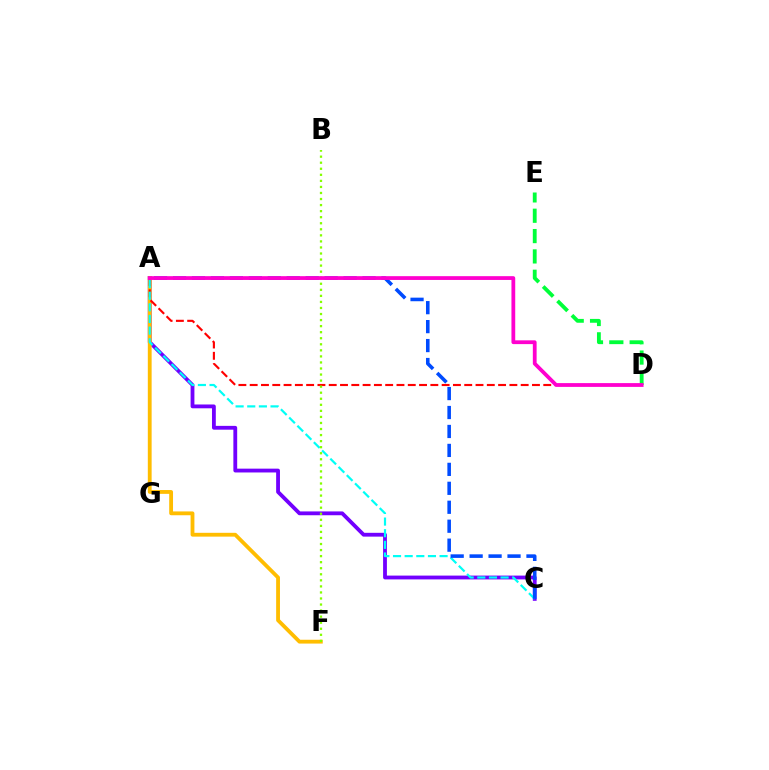{('D', 'E'): [{'color': '#00ff39', 'line_style': 'dashed', 'thickness': 2.76}], ('A', 'C'): [{'color': '#7200ff', 'line_style': 'solid', 'thickness': 2.75}, {'color': '#00fff6', 'line_style': 'dashed', 'thickness': 1.58}, {'color': '#004bff', 'line_style': 'dashed', 'thickness': 2.57}], ('A', 'F'): [{'color': '#ffbd00', 'line_style': 'solid', 'thickness': 2.75}], ('A', 'D'): [{'color': '#ff0000', 'line_style': 'dashed', 'thickness': 1.53}, {'color': '#ff00cf', 'line_style': 'solid', 'thickness': 2.72}], ('B', 'F'): [{'color': '#84ff00', 'line_style': 'dotted', 'thickness': 1.64}]}